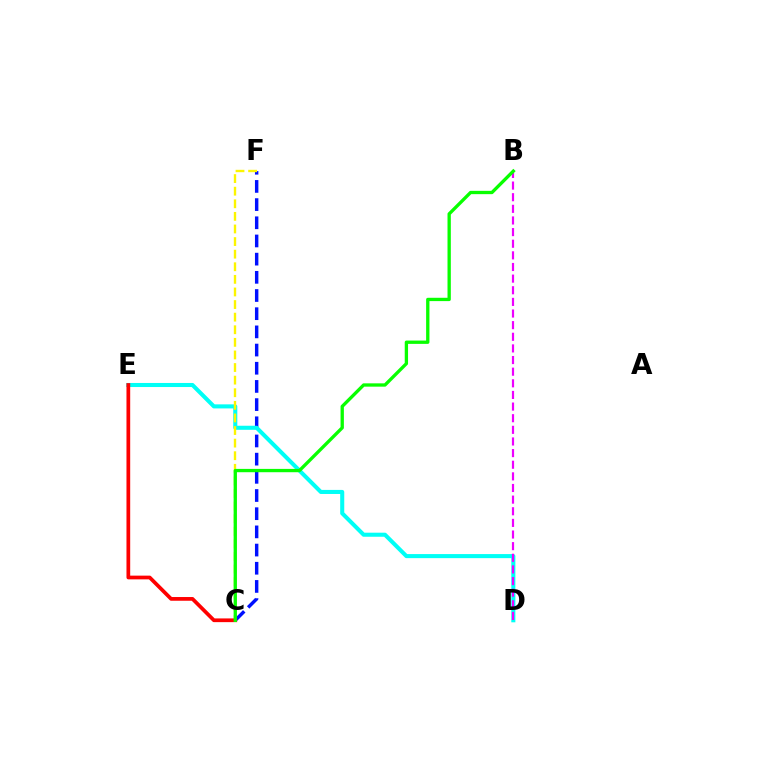{('C', 'F'): [{'color': '#0010ff', 'line_style': 'dashed', 'thickness': 2.47}, {'color': '#fcf500', 'line_style': 'dashed', 'thickness': 1.71}], ('D', 'E'): [{'color': '#00fff6', 'line_style': 'solid', 'thickness': 2.93}], ('C', 'E'): [{'color': '#ff0000', 'line_style': 'solid', 'thickness': 2.68}], ('B', 'D'): [{'color': '#ee00ff', 'line_style': 'dashed', 'thickness': 1.58}], ('B', 'C'): [{'color': '#08ff00', 'line_style': 'solid', 'thickness': 2.39}]}